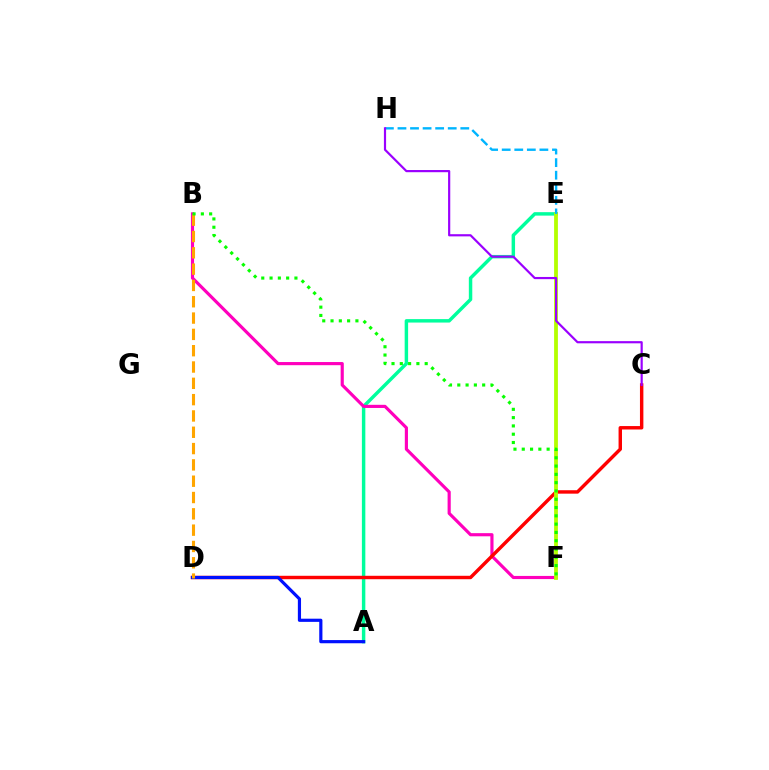{('A', 'E'): [{'color': '#00ff9d', 'line_style': 'solid', 'thickness': 2.48}], ('B', 'F'): [{'color': '#ff00bd', 'line_style': 'solid', 'thickness': 2.27}, {'color': '#08ff00', 'line_style': 'dotted', 'thickness': 2.25}], ('C', 'D'): [{'color': '#ff0000', 'line_style': 'solid', 'thickness': 2.47}], ('E', 'F'): [{'color': '#b3ff00', 'line_style': 'solid', 'thickness': 2.74}], ('A', 'D'): [{'color': '#0010ff', 'line_style': 'solid', 'thickness': 2.29}], ('E', 'H'): [{'color': '#00b5ff', 'line_style': 'dashed', 'thickness': 1.71}], ('B', 'D'): [{'color': '#ffa500', 'line_style': 'dashed', 'thickness': 2.22}], ('C', 'H'): [{'color': '#9b00ff', 'line_style': 'solid', 'thickness': 1.57}]}